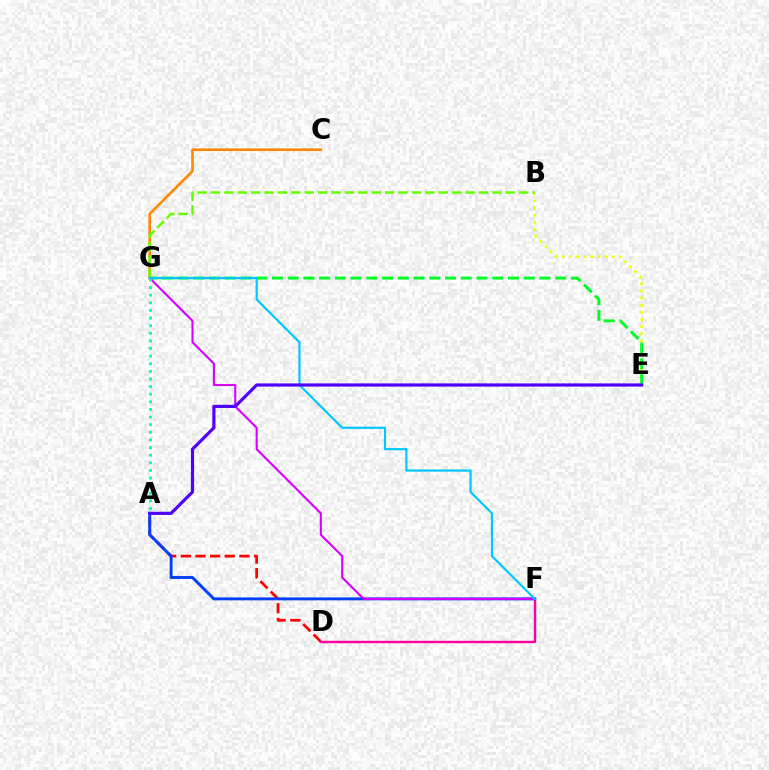{('A', 'D'): [{'color': '#ff0000', 'line_style': 'dashed', 'thickness': 1.99}], ('C', 'G'): [{'color': '#ff8800', 'line_style': 'solid', 'thickness': 1.89}], ('B', 'E'): [{'color': '#eeff00', 'line_style': 'dotted', 'thickness': 1.94}], ('E', 'G'): [{'color': '#00ff27', 'line_style': 'dashed', 'thickness': 2.14}], ('B', 'G'): [{'color': '#66ff00', 'line_style': 'dashed', 'thickness': 1.82}], ('D', 'F'): [{'color': '#ff00a0', 'line_style': 'solid', 'thickness': 1.73}], ('A', 'F'): [{'color': '#003fff', 'line_style': 'solid', 'thickness': 2.11}], ('F', 'G'): [{'color': '#d600ff', 'line_style': 'solid', 'thickness': 1.5}, {'color': '#00c7ff', 'line_style': 'solid', 'thickness': 1.57}], ('A', 'G'): [{'color': '#00ffaf', 'line_style': 'dotted', 'thickness': 2.07}], ('A', 'E'): [{'color': '#4f00ff', 'line_style': 'solid', 'thickness': 2.28}]}